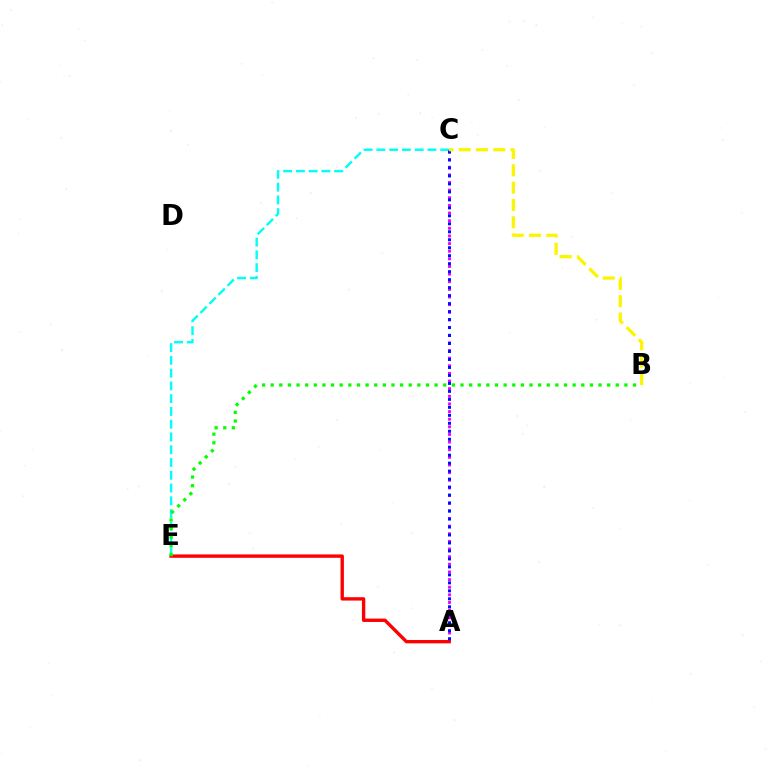{('A', 'C'): [{'color': '#ee00ff', 'line_style': 'dotted', 'thickness': 2.07}, {'color': '#0010ff', 'line_style': 'dotted', 'thickness': 2.17}], ('A', 'E'): [{'color': '#ff0000', 'line_style': 'solid', 'thickness': 2.42}], ('C', 'E'): [{'color': '#00fff6', 'line_style': 'dashed', 'thickness': 1.73}], ('B', 'E'): [{'color': '#08ff00', 'line_style': 'dotted', 'thickness': 2.34}], ('B', 'C'): [{'color': '#fcf500', 'line_style': 'dashed', 'thickness': 2.35}]}